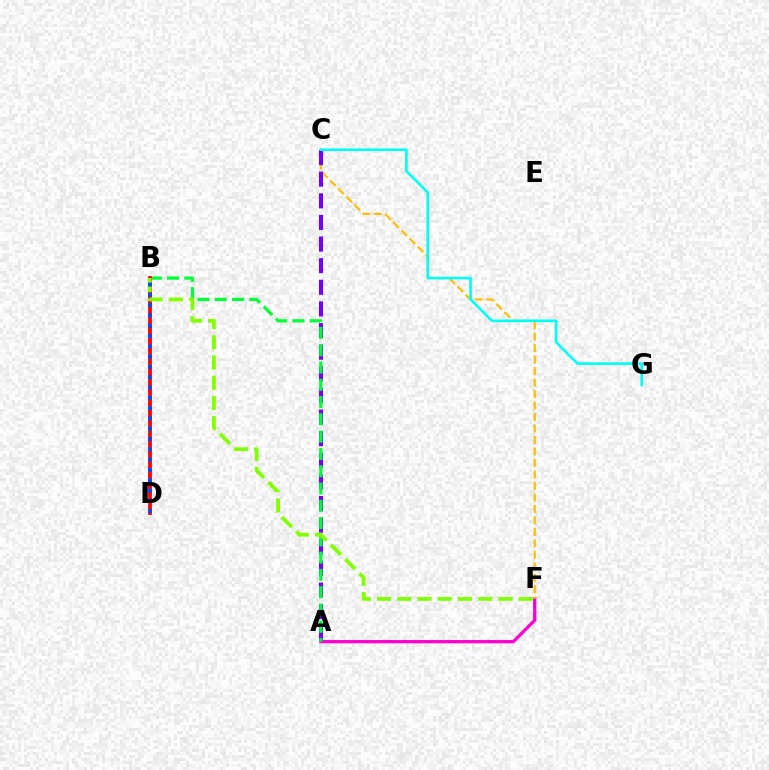{('A', 'F'): [{'color': '#ff00cf', 'line_style': 'solid', 'thickness': 2.36}], ('C', 'F'): [{'color': '#ffbd00', 'line_style': 'dashed', 'thickness': 1.56}], ('A', 'C'): [{'color': '#7200ff', 'line_style': 'dashed', 'thickness': 2.94}], ('A', 'B'): [{'color': '#00ff39', 'line_style': 'dashed', 'thickness': 2.35}], ('B', 'D'): [{'color': '#ff0000', 'line_style': 'solid', 'thickness': 2.71}, {'color': '#004bff', 'line_style': 'dotted', 'thickness': 2.8}], ('B', 'F'): [{'color': '#84ff00', 'line_style': 'dashed', 'thickness': 2.75}], ('C', 'G'): [{'color': '#00fff6', 'line_style': 'solid', 'thickness': 1.89}]}